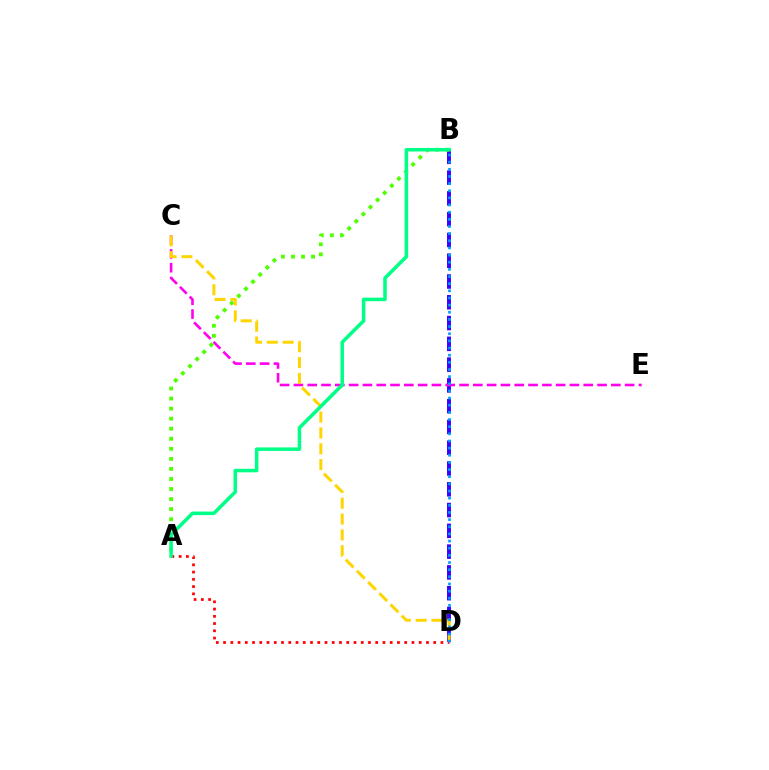{('B', 'D'): [{'color': '#3700ff', 'line_style': 'dashed', 'thickness': 2.82}, {'color': '#009eff', 'line_style': 'dotted', 'thickness': 1.94}], ('A', 'D'): [{'color': '#ff0000', 'line_style': 'dotted', 'thickness': 1.97}], ('C', 'E'): [{'color': '#ff00ed', 'line_style': 'dashed', 'thickness': 1.87}], ('A', 'B'): [{'color': '#4fff00', 'line_style': 'dotted', 'thickness': 2.73}, {'color': '#00ff86', 'line_style': 'solid', 'thickness': 2.54}], ('C', 'D'): [{'color': '#ffd500', 'line_style': 'dashed', 'thickness': 2.15}]}